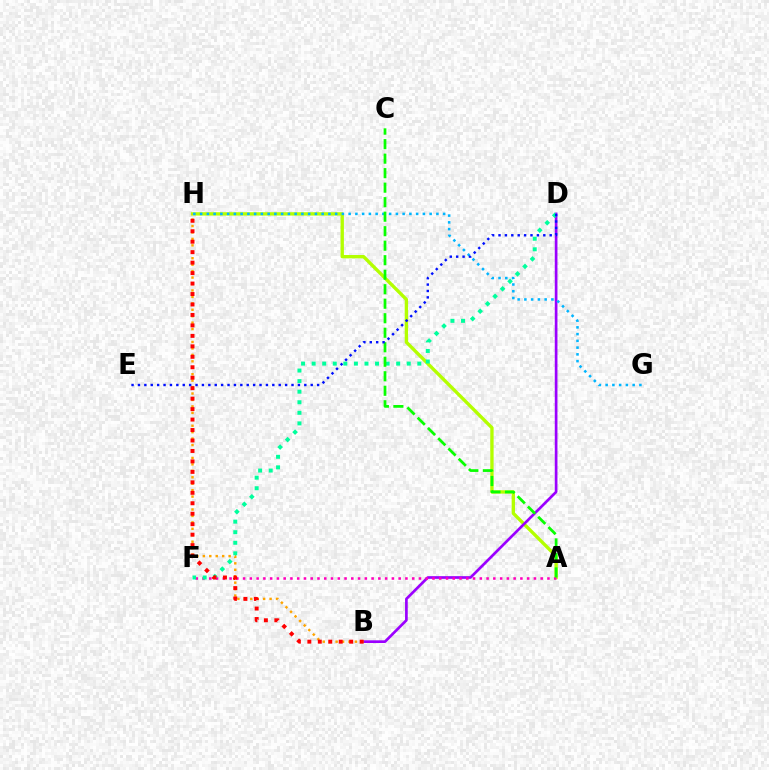{('A', 'H'): [{'color': '#b3ff00', 'line_style': 'solid', 'thickness': 2.41}], ('B', 'D'): [{'color': '#9b00ff', 'line_style': 'solid', 'thickness': 1.93}], ('A', 'F'): [{'color': '#ff00bd', 'line_style': 'dotted', 'thickness': 1.84}], ('B', 'H'): [{'color': '#ffa500', 'line_style': 'dotted', 'thickness': 1.75}, {'color': '#ff0000', 'line_style': 'dotted', 'thickness': 2.84}], ('G', 'H'): [{'color': '#00b5ff', 'line_style': 'dotted', 'thickness': 1.83}], ('D', 'F'): [{'color': '#00ff9d', 'line_style': 'dotted', 'thickness': 2.87}], ('A', 'C'): [{'color': '#08ff00', 'line_style': 'dashed', 'thickness': 1.97}], ('D', 'E'): [{'color': '#0010ff', 'line_style': 'dotted', 'thickness': 1.74}]}